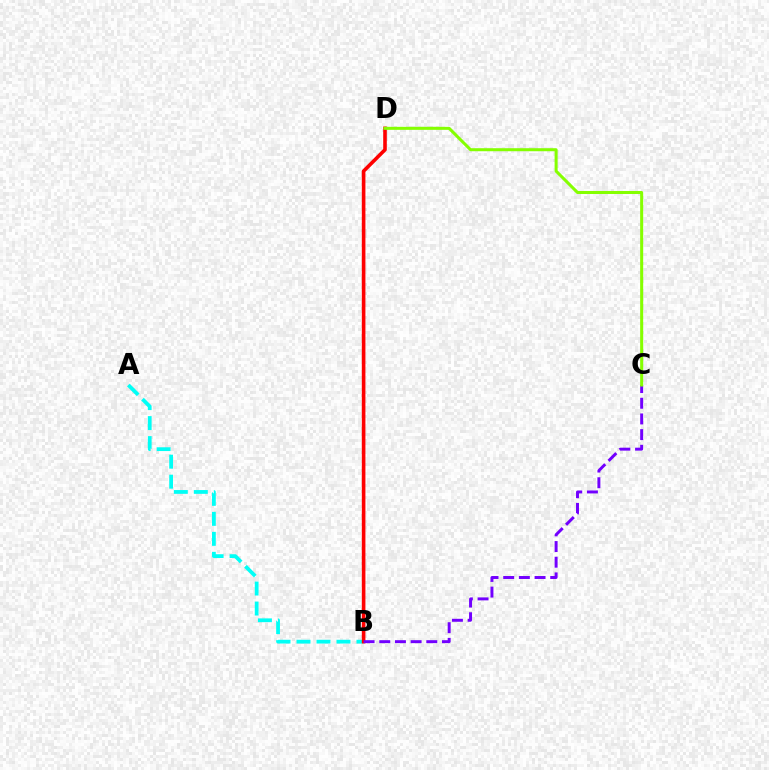{('A', 'B'): [{'color': '#00fff6', 'line_style': 'dashed', 'thickness': 2.72}], ('B', 'D'): [{'color': '#ff0000', 'line_style': 'solid', 'thickness': 2.59}], ('B', 'C'): [{'color': '#7200ff', 'line_style': 'dashed', 'thickness': 2.13}], ('C', 'D'): [{'color': '#84ff00', 'line_style': 'solid', 'thickness': 2.18}]}